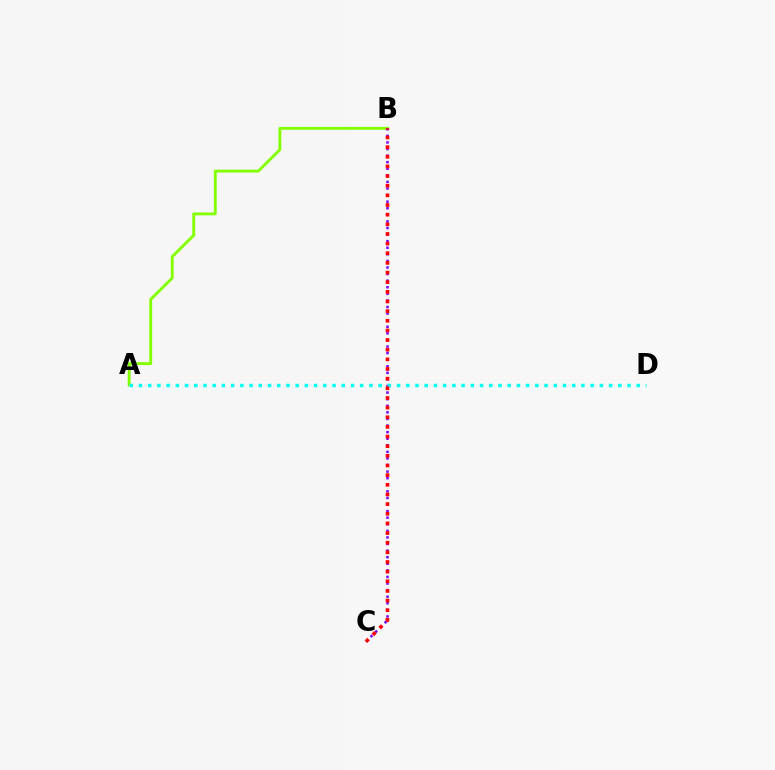{('A', 'B'): [{'color': '#84ff00', 'line_style': 'solid', 'thickness': 2.09}], ('B', 'C'): [{'color': '#7200ff', 'line_style': 'dotted', 'thickness': 1.79}, {'color': '#ff0000', 'line_style': 'dotted', 'thickness': 2.62}], ('A', 'D'): [{'color': '#00fff6', 'line_style': 'dotted', 'thickness': 2.5}]}